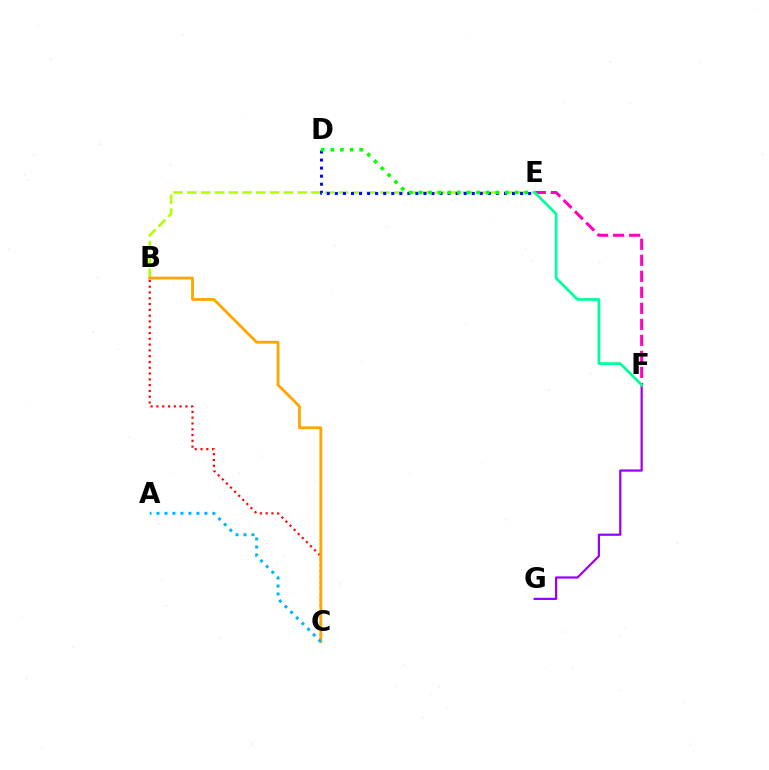{('F', 'G'): [{'color': '#9b00ff', 'line_style': 'solid', 'thickness': 1.6}], ('B', 'C'): [{'color': '#ff0000', 'line_style': 'dotted', 'thickness': 1.57}, {'color': '#ffa500', 'line_style': 'solid', 'thickness': 2.03}], ('B', 'E'): [{'color': '#b3ff00', 'line_style': 'dashed', 'thickness': 1.87}], ('D', 'E'): [{'color': '#0010ff', 'line_style': 'dotted', 'thickness': 2.19}, {'color': '#08ff00', 'line_style': 'dotted', 'thickness': 2.61}], ('E', 'F'): [{'color': '#ff00bd', 'line_style': 'dashed', 'thickness': 2.17}, {'color': '#00ff9d', 'line_style': 'solid', 'thickness': 1.97}], ('A', 'C'): [{'color': '#00b5ff', 'line_style': 'dotted', 'thickness': 2.17}]}